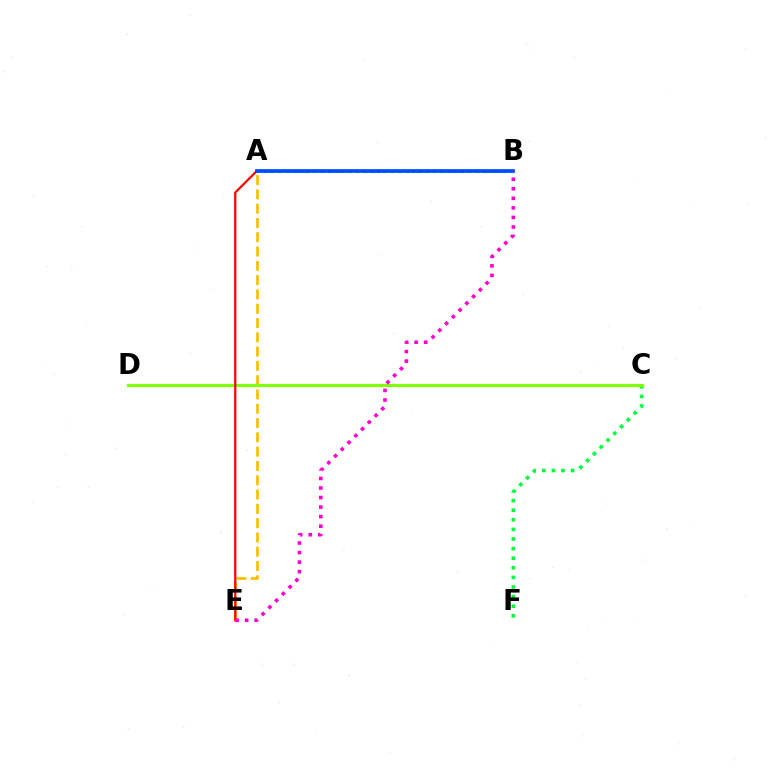{('A', 'B'): [{'color': '#7200ff', 'line_style': 'dotted', 'thickness': 1.91}, {'color': '#00fff6', 'line_style': 'dotted', 'thickness': 2.33}, {'color': '#004bff', 'line_style': 'solid', 'thickness': 2.65}], ('C', 'F'): [{'color': '#00ff39', 'line_style': 'dotted', 'thickness': 2.61}], ('A', 'E'): [{'color': '#ffbd00', 'line_style': 'dashed', 'thickness': 1.94}, {'color': '#ff0000', 'line_style': 'solid', 'thickness': 1.62}], ('C', 'D'): [{'color': '#84ff00', 'line_style': 'solid', 'thickness': 2.27}], ('B', 'E'): [{'color': '#ff00cf', 'line_style': 'dotted', 'thickness': 2.59}]}